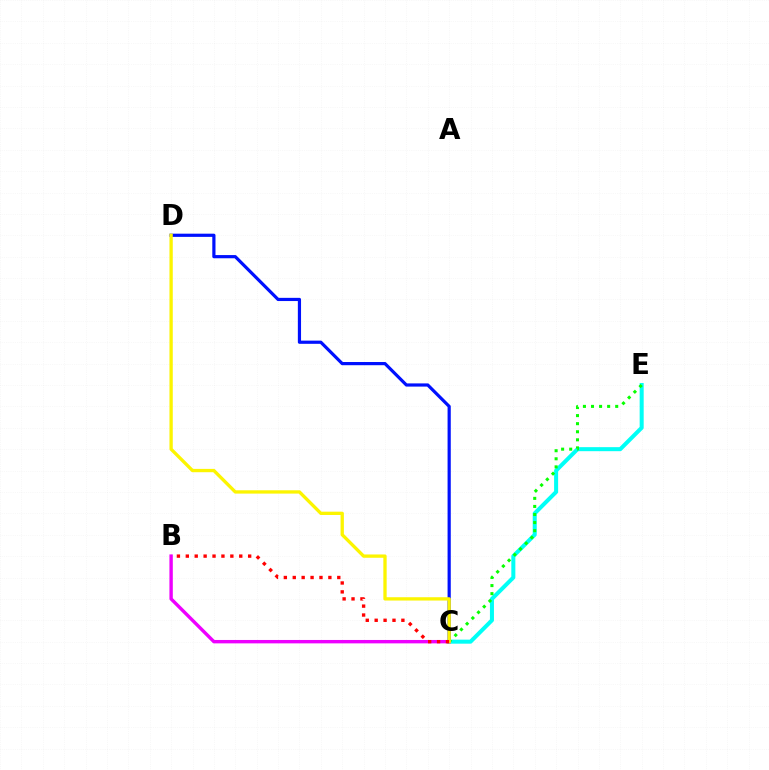{('C', 'D'): [{'color': '#0010ff', 'line_style': 'solid', 'thickness': 2.3}, {'color': '#fcf500', 'line_style': 'solid', 'thickness': 2.38}], ('C', 'E'): [{'color': '#00fff6', 'line_style': 'solid', 'thickness': 2.9}, {'color': '#08ff00', 'line_style': 'dotted', 'thickness': 2.19}], ('B', 'C'): [{'color': '#ee00ff', 'line_style': 'solid', 'thickness': 2.45}, {'color': '#ff0000', 'line_style': 'dotted', 'thickness': 2.42}]}